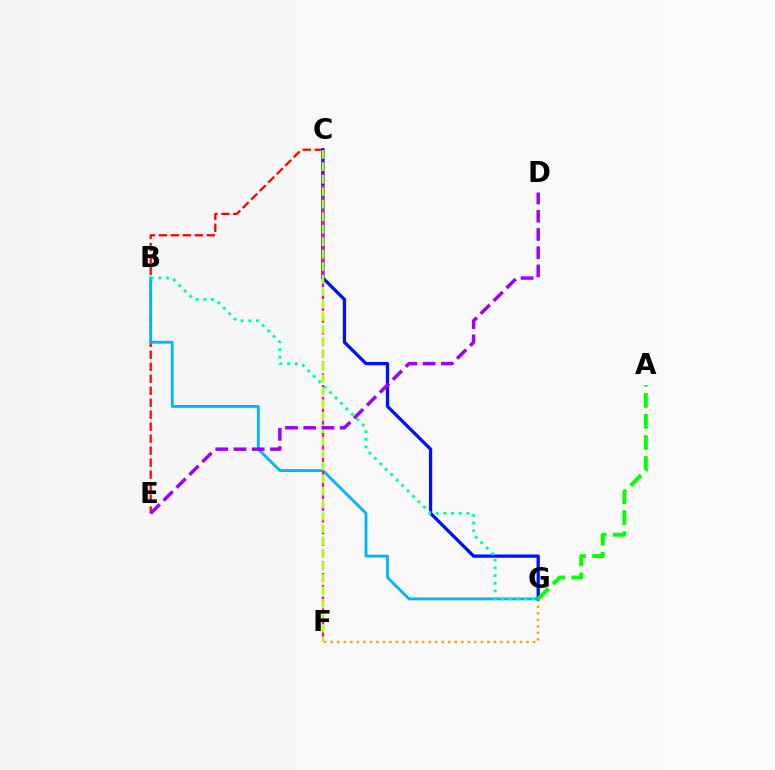{('C', 'E'): [{'color': '#ff0000', 'line_style': 'dashed', 'thickness': 1.63}], ('F', 'G'): [{'color': '#ffa500', 'line_style': 'dotted', 'thickness': 1.77}], ('C', 'G'): [{'color': '#0010ff', 'line_style': 'solid', 'thickness': 2.35}], ('B', 'G'): [{'color': '#00b5ff', 'line_style': 'solid', 'thickness': 2.04}, {'color': '#00ff9d', 'line_style': 'dotted', 'thickness': 2.09}], ('C', 'F'): [{'color': '#ff00bd', 'line_style': 'dashed', 'thickness': 1.6}, {'color': '#b3ff00', 'line_style': 'dashed', 'thickness': 1.69}], ('A', 'G'): [{'color': '#08ff00', 'line_style': 'dashed', 'thickness': 2.86}], ('D', 'E'): [{'color': '#9b00ff', 'line_style': 'dashed', 'thickness': 2.48}]}